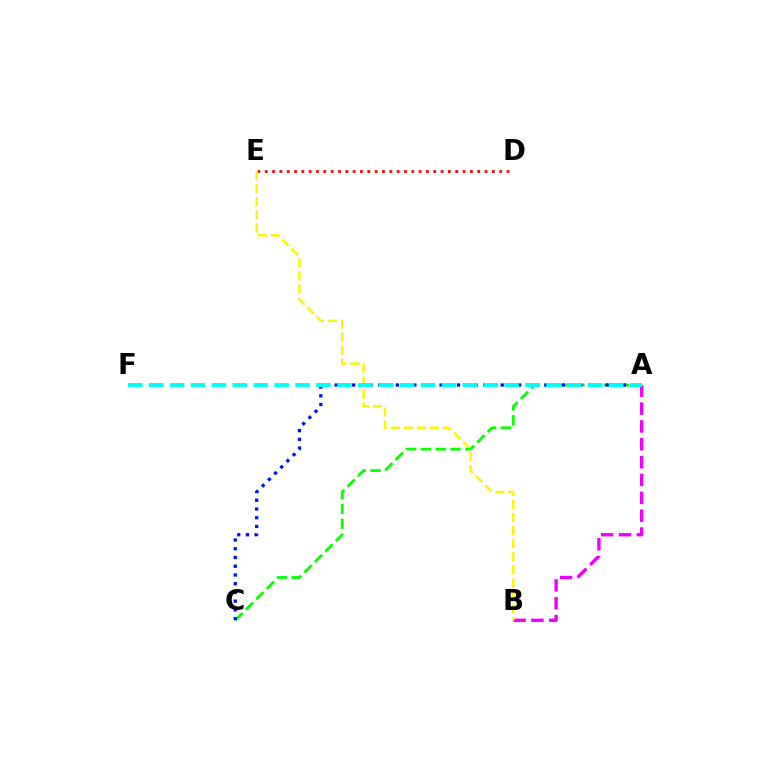{('A', 'B'): [{'color': '#ee00ff', 'line_style': 'dashed', 'thickness': 2.42}], ('D', 'E'): [{'color': '#ff0000', 'line_style': 'dotted', 'thickness': 1.99}], ('B', 'E'): [{'color': '#fcf500', 'line_style': 'dashed', 'thickness': 1.77}], ('A', 'C'): [{'color': '#08ff00', 'line_style': 'dashed', 'thickness': 2.01}, {'color': '#0010ff', 'line_style': 'dotted', 'thickness': 2.37}], ('A', 'F'): [{'color': '#00fff6', 'line_style': 'dashed', 'thickness': 2.84}]}